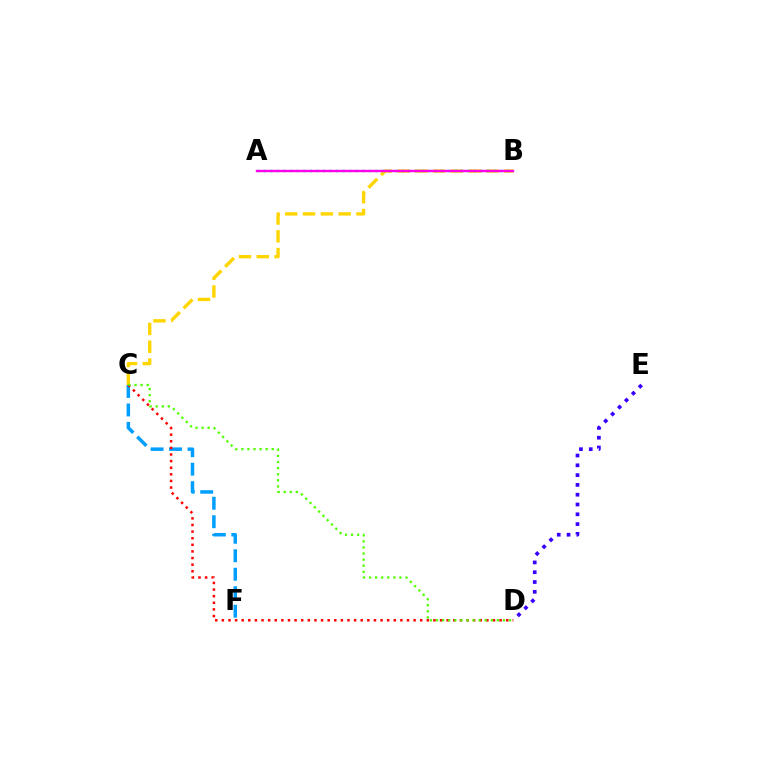{('B', 'C'): [{'color': '#ffd500', 'line_style': 'dashed', 'thickness': 2.42}], ('D', 'E'): [{'color': '#3700ff', 'line_style': 'dotted', 'thickness': 2.66}], ('C', 'F'): [{'color': '#009eff', 'line_style': 'dashed', 'thickness': 2.51}], ('C', 'D'): [{'color': '#ff0000', 'line_style': 'dotted', 'thickness': 1.8}, {'color': '#4fff00', 'line_style': 'dotted', 'thickness': 1.65}], ('A', 'B'): [{'color': '#00ff86', 'line_style': 'dotted', 'thickness': 1.79}, {'color': '#ff00ed', 'line_style': 'solid', 'thickness': 1.72}]}